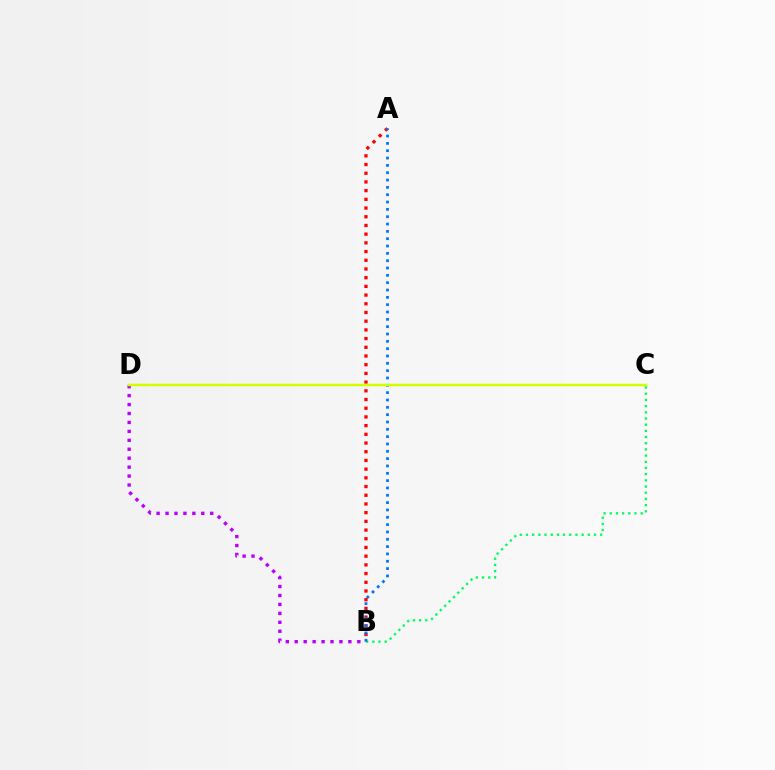{('B', 'C'): [{'color': '#00ff5c', 'line_style': 'dotted', 'thickness': 1.68}], ('A', 'B'): [{'color': '#ff0000', 'line_style': 'dotted', 'thickness': 2.36}, {'color': '#0074ff', 'line_style': 'dotted', 'thickness': 1.99}], ('B', 'D'): [{'color': '#b900ff', 'line_style': 'dotted', 'thickness': 2.43}], ('C', 'D'): [{'color': '#d1ff00', 'line_style': 'solid', 'thickness': 1.79}]}